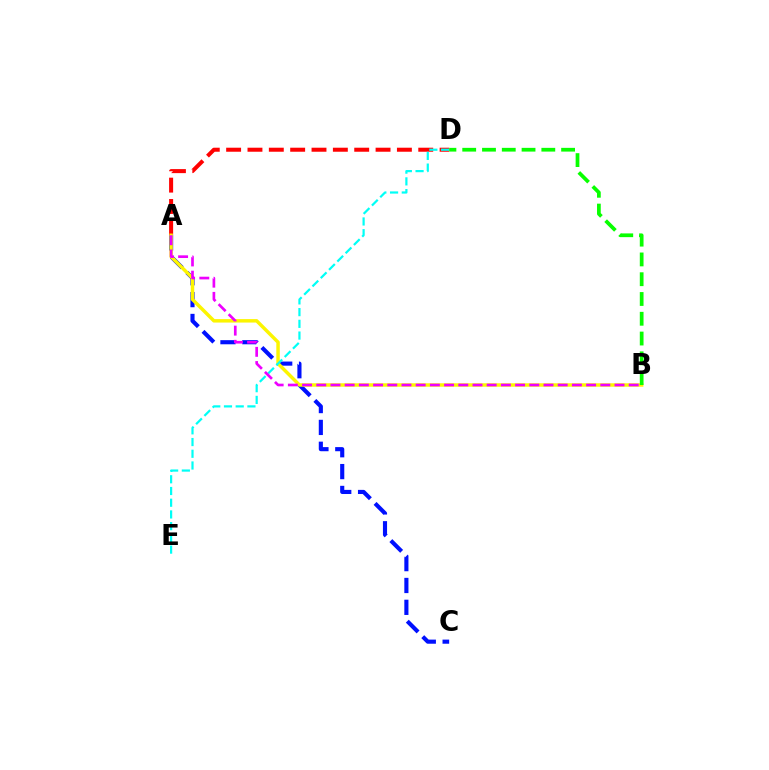{('A', 'C'): [{'color': '#0010ff', 'line_style': 'dashed', 'thickness': 2.97}], ('A', 'D'): [{'color': '#ff0000', 'line_style': 'dashed', 'thickness': 2.9}], ('A', 'B'): [{'color': '#fcf500', 'line_style': 'solid', 'thickness': 2.49}, {'color': '#ee00ff', 'line_style': 'dashed', 'thickness': 1.93}], ('D', 'E'): [{'color': '#00fff6', 'line_style': 'dashed', 'thickness': 1.59}], ('B', 'D'): [{'color': '#08ff00', 'line_style': 'dashed', 'thickness': 2.69}]}